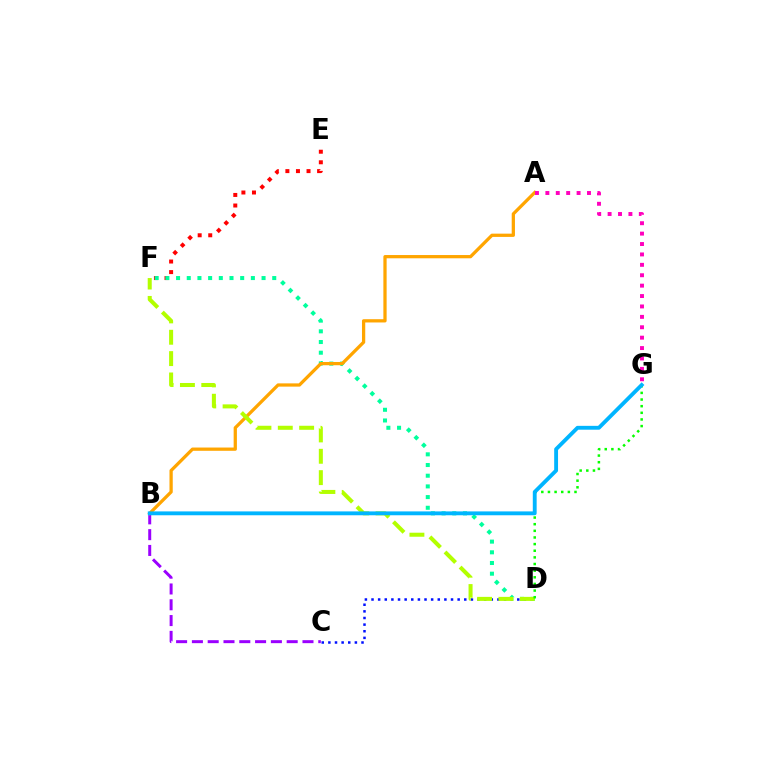{('C', 'D'): [{'color': '#0010ff', 'line_style': 'dotted', 'thickness': 1.8}], ('E', 'F'): [{'color': '#ff0000', 'line_style': 'dotted', 'thickness': 2.87}], ('D', 'F'): [{'color': '#00ff9d', 'line_style': 'dotted', 'thickness': 2.9}, {'color': '#b3ff00', 'line_style': 'dashed', 'thickness': 2.9}], ('B', 'C'): [{'color': '#9b00ff', 'line_style': 'dashed', 'thickness': 2.15}], ('A', 'B'): [{'color': '#ffa500', 'line_style': 'solid', 'thickness': 2.35}], ('A', 'G'): [{'color': '#ff00bd', 'line_style': 'dotted', 'thickness': 2.83}], ('D', 'G'): [{'color': '#08ff00', 'line_style': 'dotted', 'thickness': 1.8}], ('B', 'G'): [{'color': '#00b5ff', 'line_style': 'solid', 'thickness': 2.78}]}